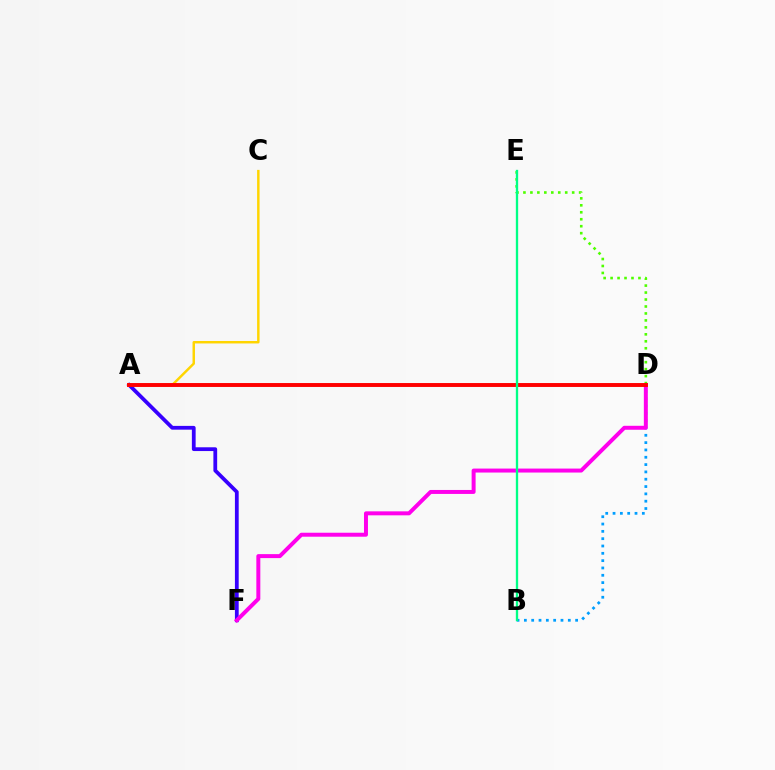{('A', 'F'): [{'color': '#3700ff', 'line_style': 'solid', 'thickness': 2.72}], ('A', 'C'): [{'color': '#ffd500', 'line_style': 'solid', 'thickness': 1.77}], ('B', 'D'): [{'color': '#009eff', 'line_style': 'dotted', 'thickness': 1.99}], ('D', 'E'): [{'color': '#4fff00', 'line_style': 'dotted', 'thickness': 1.89}], ('D', 'F'): [{'color': '#ff00ed', 'line_style': 'solid', 'thickness': 2.86}], ('A', 'D'): [{'color': '#ff0000', 'line_style': 'solid', 'thickness': 2.82}], ('B', 'E'): [{'color': '#00ff86', 'line_style': 'solid', 'thickness': 1.67}]}